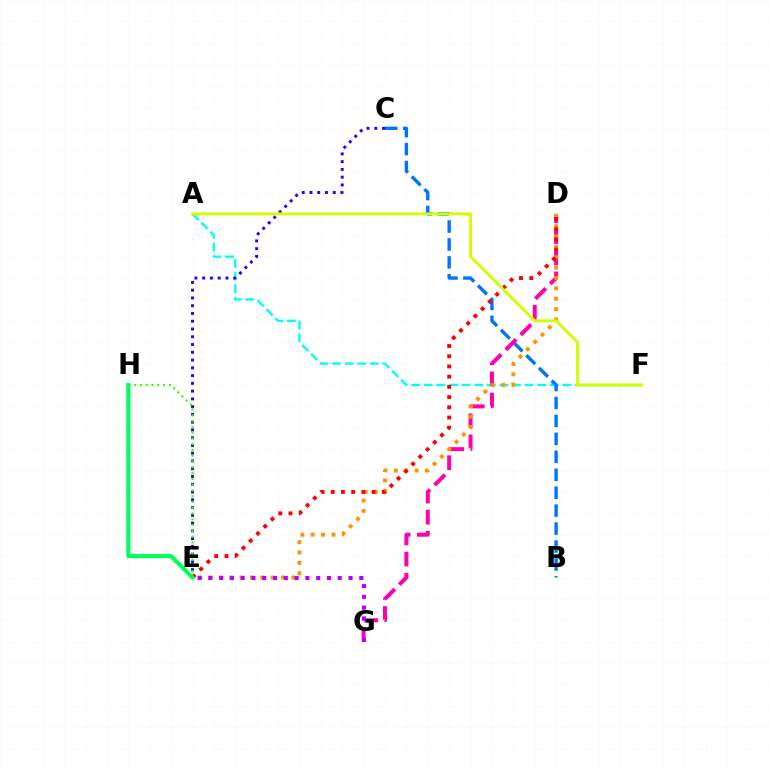{('A', 'F'): [{'color': '#00fff6', 'line_style': 'dashed', 'thickness': 1.71}, {'color': '#d1ff00', 'line_style': 'solid', 'thickness': 2.1}], ('B', 'C'): [{'color': '#0074ff', 'line_style': 'dashed', 'thickness': 2.44}], ('D', 'G'): [{'color': '#ff00ac', 'line_style': 'dashed', 'thickness': 2.87}], ('C', 'E'): [{'color': '#2500ff', 'line_style': 'dotted', 'thickness': 2.11}], ('D', 'E'): [{'color': '#ff9400', 'line_style': 'dotted', 'thickness': 2.82}, {'color': '#ff0000', 'line_style': 'dotted', 'thickness': 2.78}], ('E', 'G'): [{'color': '#b900ff', 'line_style': 'dotted', 'thickness': 2.93}], ('E', 'H'): [{'color': '#3dff00', 'line_style': 'dotted', 'thickness': 1.57}, {'color': '#00ff5c', 'line_style': 'solid', 'thickness': 2.97}]}